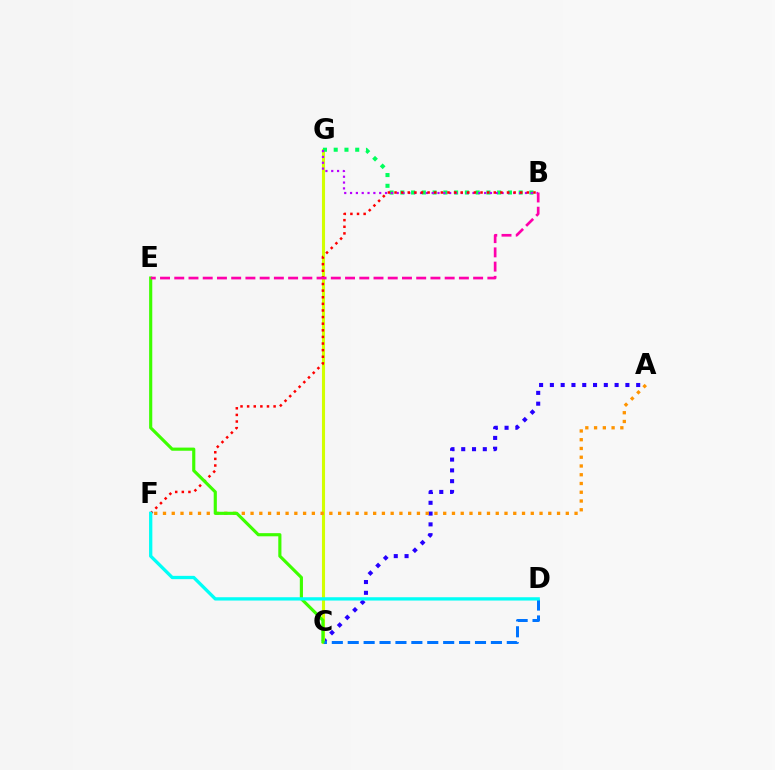{('A', 'C'): [{'color': '#2500ff', 'line_style': 'dotted', 'thickness': 2.93}], ('C', 'G'): [{'color': '#d1ff00', 'line_style': 'solid', 'thickness': 2.23}], ('C', 'D'): [{'color': '#0074ff', 'line_style': 'dashed', 'thickness': 2.16}], ('B', 'G'): [{'color': '#00ff5c', 'line_style': 'dotted', 'thickness': 2.92}, {'color': '#b900ff', 'line_style': 'dotted', 'thickness': 1.58}], ('B', 'F'): [{'color': '#ff0000', 'line_style': 'dotted', 'thickness': 1.8}], ('A', 'F'): [{'color': '#ff9400', 'line_style': 'dotted', 'thickness': 2.38}], ('C', 'E'): [{'color': '#3dff00', 'line_style': 'solid', 'thickness': 2.26}], ('D', 'F'): [{'color': '#00fff6', 'line_style': 'solid', 'thickness': 2.38}], ('B', 'E'): [{'color': '#ff00ac', 'line_style': 'dashed', 'thickness': 1.93}]}